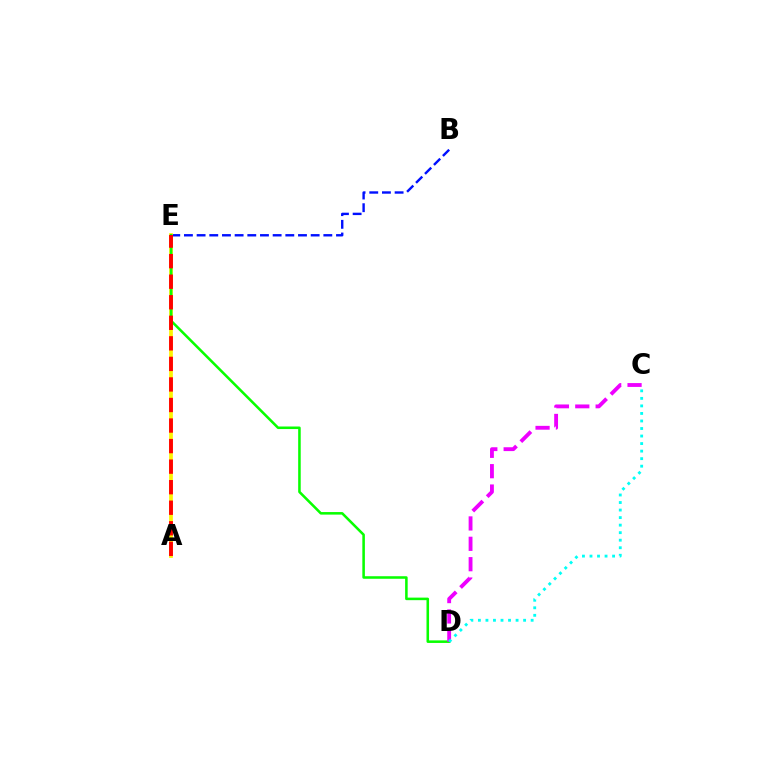{('B', 'E'): [{'color': '#0010ff', 'line_style': 'dashed', 'thickness': 1.72}], ('A', 'E'): [{'color': '#fcf500', 'line_style': 'solid', 'thickness': 2.68}, {'color': '#ff0000', 'line_style': 'dashed', 'thickness': 2.79}], ('D', 'E'): [{'color': '#08ff00', 'line_style': 'solid', 'thickness': 1.84}], ('C', 'D'): [{'color': '#ee00ff', 'line_style': 'dashed', 'thickness': 2.77}, {'color': '#00fff6', 'line_style': 'dotted', 'thickness': 2.05}]}